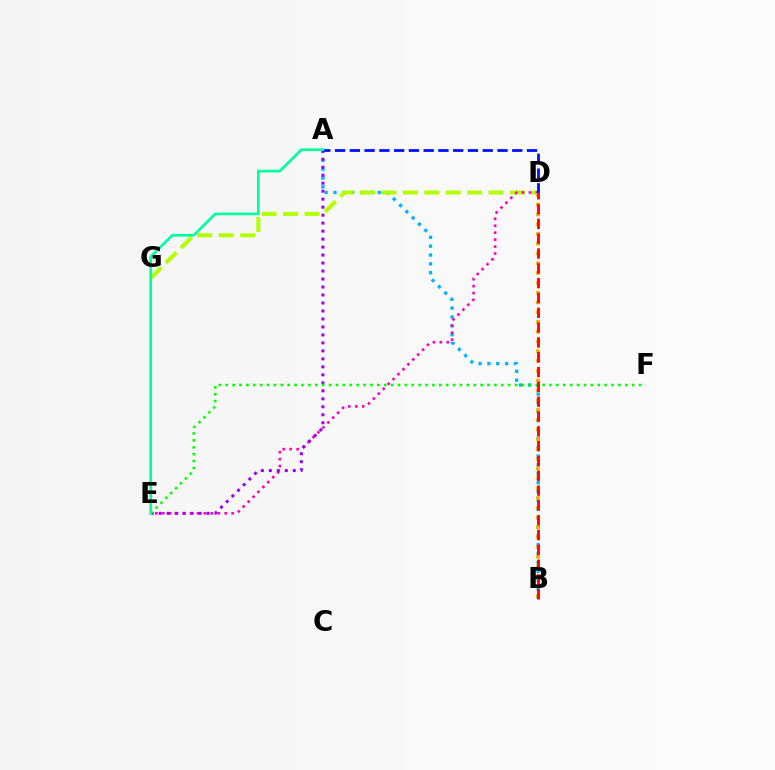{('A', 'B'): [{'color': '#00b5ff', 'line_style': 'dotted', 'thickness': 2.41}], ('D', 'G'): [{'color': '#b3ff00', 'line_style': 'dashed', 'thickness': 2.91}], ('D', 'E'): [{'color': '#ff00bd', 'line_style': 'dotted', 'thickness': 1.88}], ('A', 'E'): [{'color': '#9b00ff', 'line_style': 'dotted', 'thickness': 2.17}, {'color': '#00ff9d', 'line_style': 'solid', 'thickness': 1.94}], ('B', 'D'): [{'color': '#ffa500', 'line_style': 'dotted', 'thickness': 2.66}, {'color': '#ff0000', 'line_style': 'dashed', 'thickness': 2.01}], ('A', 'D'): [{'color': '#0010ff', 'line_style': 'dashed', 'thickness': 2.01}], ('E', 'F'): [{'color': '#08ff00', 'line_style': 'dotted', 'thickness': 1.87}]}